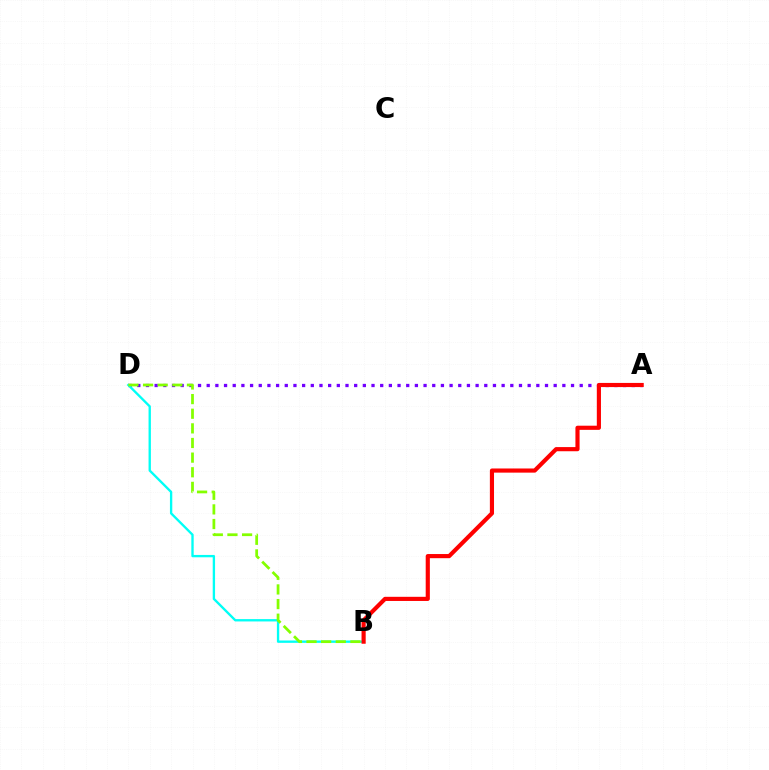{('A', 'D'): [{'color': '#7200ff', 'line_style': 'dotted', 'thickness': 2.36}], ('B', 'D'): [{'color': '#00fff6', 'line_style': 'solid', 'thickness': 1.69}, {'color': '#84ff00', 'line_style': 'dashed', 'thickness': 1.99}], ('A', 'B'): [{'color': '#ff0000', 'line_style': 'solid', 'thickness': 2.99}]}